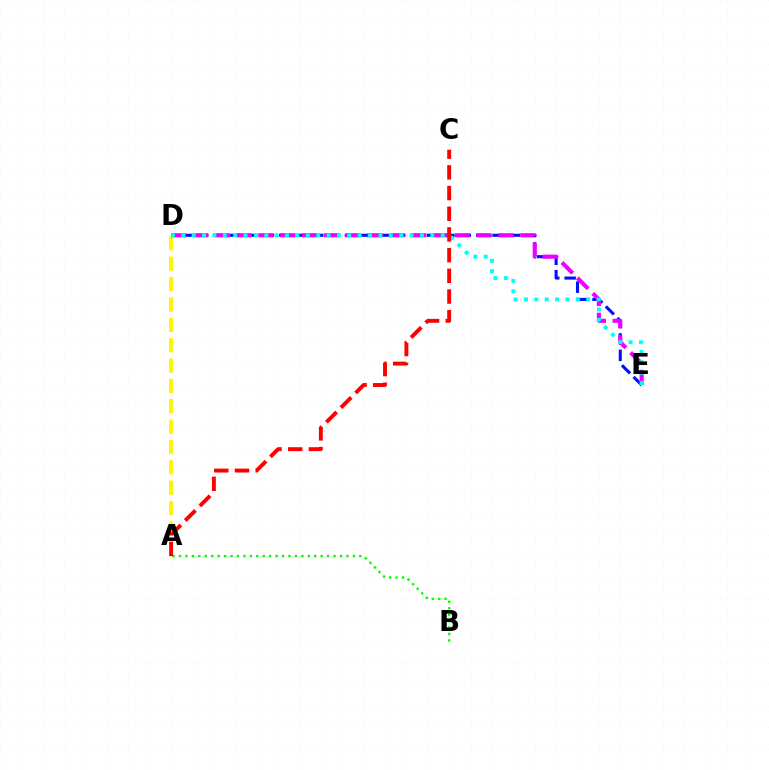{('D', 'E'): [{'color': '#0010ff', 'line_style': 'dashed', 'thickness': 2.23}, {'color': '#ee00ff', 'line_style': 'dashed', 'thickness': 2.97}, {'color': '#00fff6', 'line_style': 'dotted', 'thickness': 2.82}], ('A', 'D'): [{'color': '#fcf500', 'line_style': 'dashed', 'thickness': 2.77}], ('A', 'B'): [{'color': '#08ff00', 'line_style': 'dotted', 'thickness': 1.75}], ('A', 'C'): [{'color': '#ff0000', 'line_style': 'dashed', 'thickness': 2.81}]}